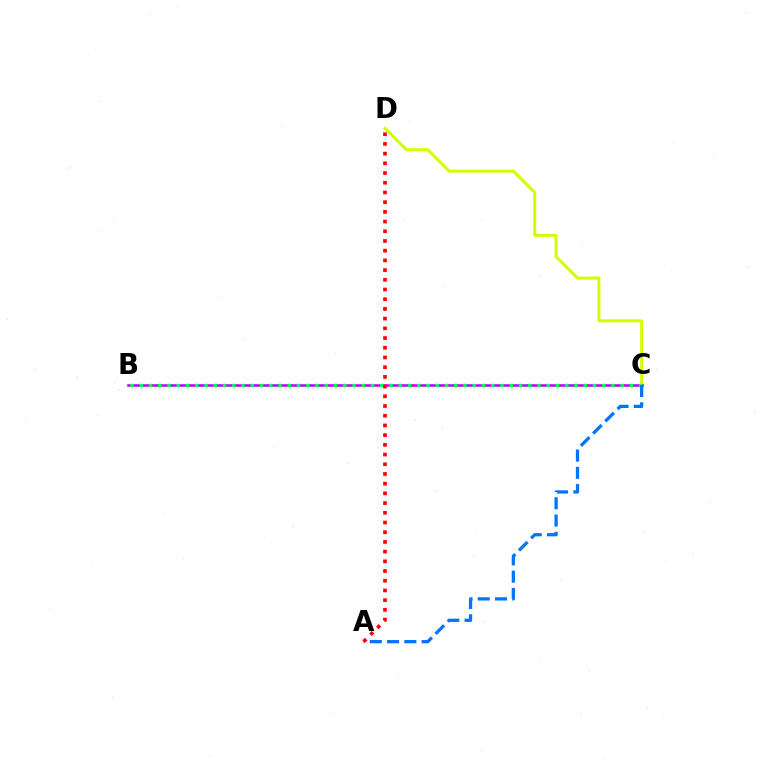{('C', 'D'): [{'color': '#d1ff00', 'line_style': 'solid', 'thickness': 2.16}], ('B', 'C'): [{'color': '#b900ff', 'line_style': 'solid', 'thickness': 1.84}, {'color': '#00ff5c', 'line_style': 'dotted', 'thickness': 2.51}], ('A', 'C'): [{'color': '#0074ff', 'line_style': 'dashed', 'thickness': 2.35}], ('A', 'D'): [{'color': '#ff0000', 'line_style': 'dotted', 'thickness': 2.64}]}